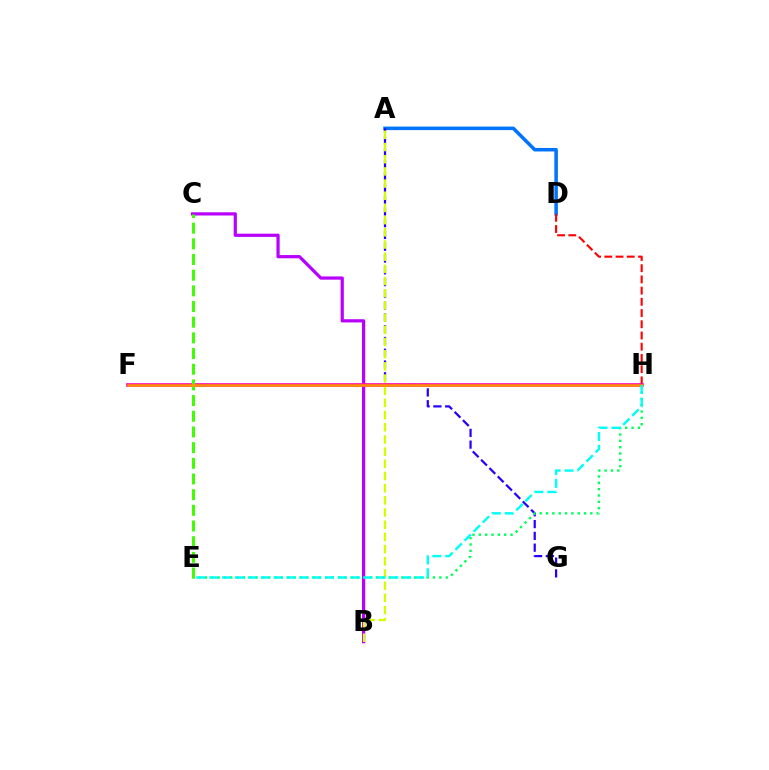{('A', 'D'): [{'color': '#0074ff', 'line_style': 'solid', 'thickness': 2.53}], ('A', 'G'): [{'color': '#2500ff', 'line_style': 'dashed', 'thickness': 1.6}], ('D', 'H'): [{'color': '#ff0000', 'line_style': 'dashed', 'thickness': 1.52}], ('B', 'C'): [{'color': '#b900ff', 'line_style': 'solid', 'thickness': 2.32}], ('F', 'H'): [{'color': '#ff00ac', 'line_style': 'solid', 'thickness': 2.62}, {'color': '#ff9400', 'line_style': 'solid', 'thickness': 1.8}], ('A', 'B'): [{'color': '#d1ff00', 'line_style': 'dashed', 'thickness': 1.66}], ('E', 'H'): [{'color': '#00ff5c', 'line_style': 'dotted', 'thickness': 1.72}, {'color': '#00fff6', 'line_style': 'dashed', 'thickness': 1.75}], ('C', 'E'): [{'color': '#3dff00', 'line_style': 'dashed', 'thickness': 2.13}]}